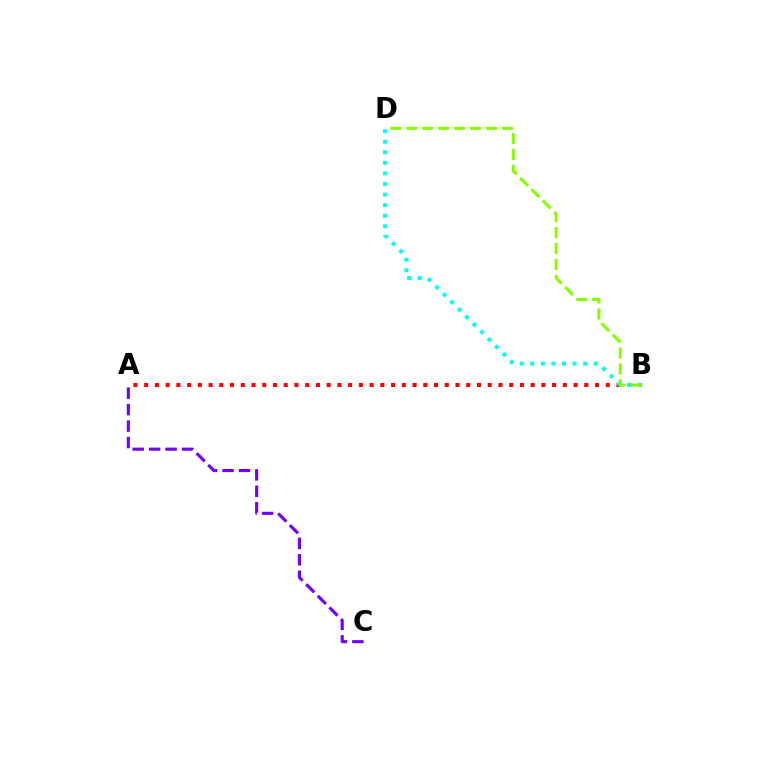{('A', 'C'): [{'color': '#7200ff', 'line_style': 'dashed', 'thickness': 2.24}], ('A', 'B'): [{'color': '#ff0000', 'line_style': 'dotted', 'thickness': 2.92}], ('B', 'D'): [{'color': '#00fff6', 'line_style': 'dotted', 'thickness': 2.87}, {'color': '#84ff00', 'line_style': 'dashed', 'thickness': 2.17}]}